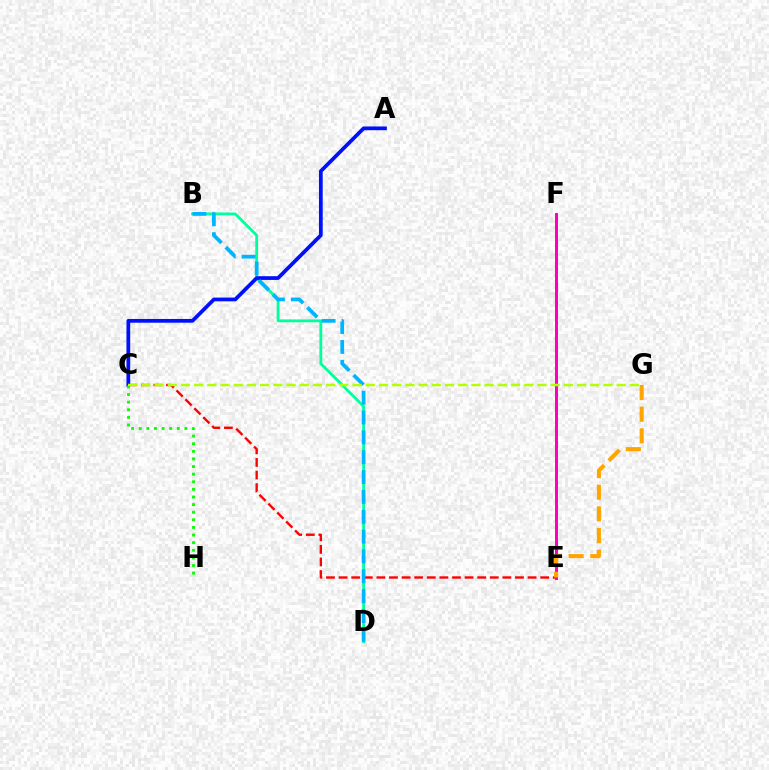{('E', 'F'): [{'color': '#9b00ff', 'line_style': 'solid', 'thickness': 1.93}, {'color': '#ff00bd', 'line_style': 'solid', 'thickness': 1.85}], ('B', 'D'): [{'color': '#00ff9d', 'line_style': 'solid', 'thickness': 2.03}, {'color': '#00b5ff', 'line_style': 'dashed', 'thickness': 2.7}], ('A', 'C'): [{'color': '#0010ff', 'line_style': 'solid', 'thickness': 2.7}], ('C', 'E'): [{'color': '#ff0000', 'line_style': 'dashed', 'thickness': 1.71}], ('C', 'H'): [{'color': '#08ff00', 'line_style': 'dotted', 'thickness': 2.07}], ('E', 'G'): [{'color': '#ffa500', 'line_style': 'dashed', 'thickness': 2.94}], ('C', 'G'): [{'color': '#b3ff00', 'line_style': 'dashed', 'thickness': 1.79}]}